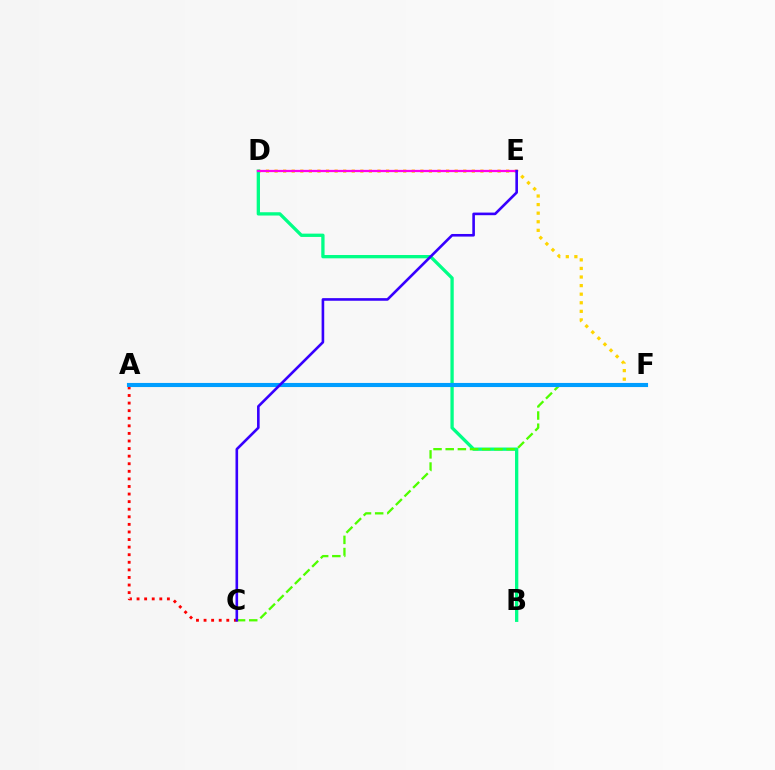{('D', 'F'): [{'color': '#ffd500', 'line_style': 'dotted', 'thickness': 2.33}], ('B', 'D'): [{'color': '#00ff86', 'line_style': 'solid', 'thickness': 2.38}], ('A', 'C'): [{'color': '#ff0000', 'line_style': 'dotted', 'thickness': 2.06}], ('C', 'F'): [{'color': '#4fff00', 'line_style': 'dashed', 'thickness': 1.65}], ('D', 'E'): [{'color': '#ff00ed', 'line_style': 'solid', 'thickness': 1.62}], ('A', 'F'): [{'color': '#009eff', 'line_style': 'solid', 'thickness': 2.96}], ('C', 'E'): [{'color': '#3700ff', 'line_style': 'solid', 'thickness': 1.88}]}